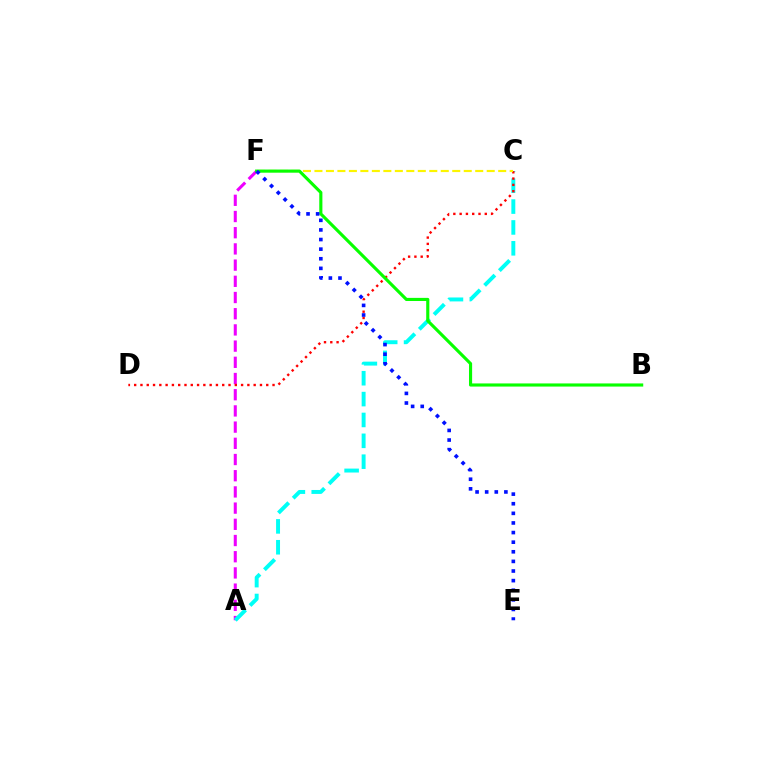{('A', 'F'): [{'color': '#ee00ff', 'line_style': 'dashed', 'thickness': 2.2}], ('A', 'C'): [{'color': '#00fff6', 'line_style': 'dashed', 'thickness': 2.83}], ('C', 'D'): [{'color': '#ff0000', 'line_style': 'dotted', 'thickness': 1.71}], ('C', 'F'): [{'color': '#fcf500', 'line_style': 'dashed', 'thickness': 1.56}], ('B', 'F'): [{'color': '#08ff00', 'line_style': 'solid', 'thickness': 2.25}], ('E', 'F'): [{'color': '#0010ff', 'line_style': 'dotted', 'thickness': 2.61}]}